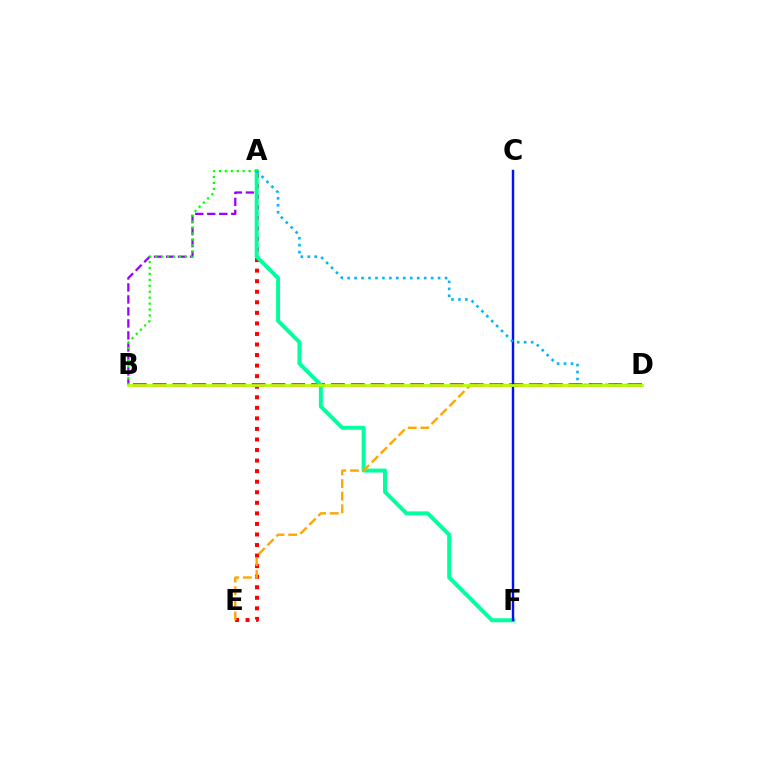{('A', 'E'): [{'color': '#ff0000', 'line_style': 'dotted', 'thickness': 2.87}], ('A', 'B'): [{'color': '#9b00ff', 'line_style': 'dashed', 'thickness': 1.63}, {'color': '#08ff00', 'line_style': 'dotted', 'thickness': 1.61}], ('B', 'D'): [{'color': '#ff00bd', 'line_style': 'dashed', 'thickness': 2.69}, {'color': '#b3ff00', 'line_style': 'solid', 'thickness': 1.98}], ('A', 'F'): [{'color': '#00ff9d', 'line_style': 'solid', 'thickness': 2.84}], ('D', 'E'): [{'color': '#ffa500', 'line_style': 'dashed', 'thickness': 1.71}], ('C', 'F'): [{'color': '#0010ff', 'line_style': 'solid', 'thickness': 1.74}], ('A', 'D'): [{'color': '#00b5ff', 'line_style': 'dotted', 'thickness': 1.89}]}